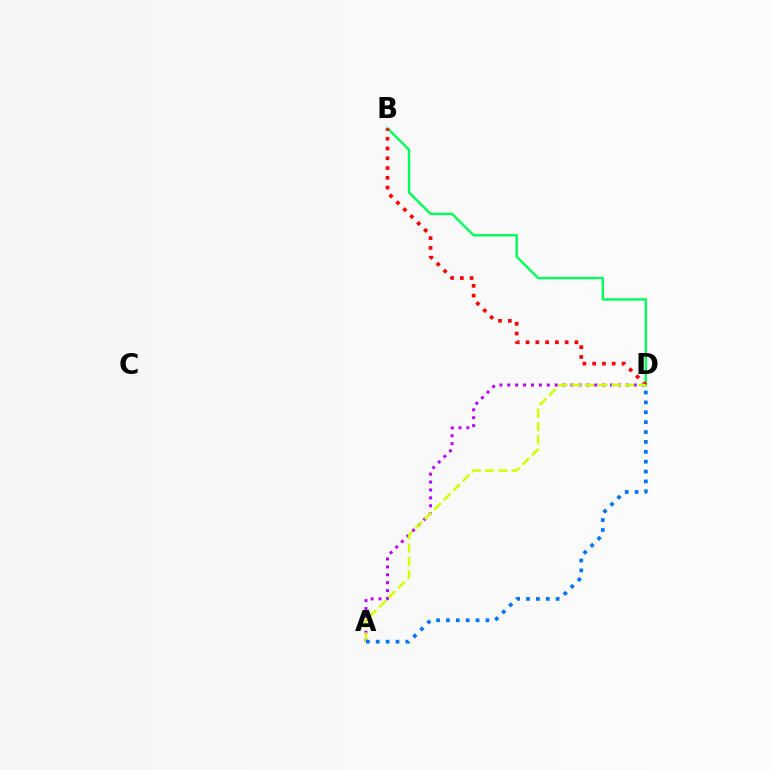{('A', 'D'): [{'color': '#b900ff', 'line_style': 'dotted', 'thickness': 2.15}, {'color': '#d1ff00', 'line_style': 'dashed', 'thickness': 1.82}, {'color': '#0074ff', 'line_style': 'dotted', 'thickness': 2.68}], ('B', 'D'): [{'color': '#00ff5c', 'line_style': 'solid', 'thickness': 1.75}, {'color': '#ff0000', 'line_style': 'dotted', 'thickness': 2.66}]}